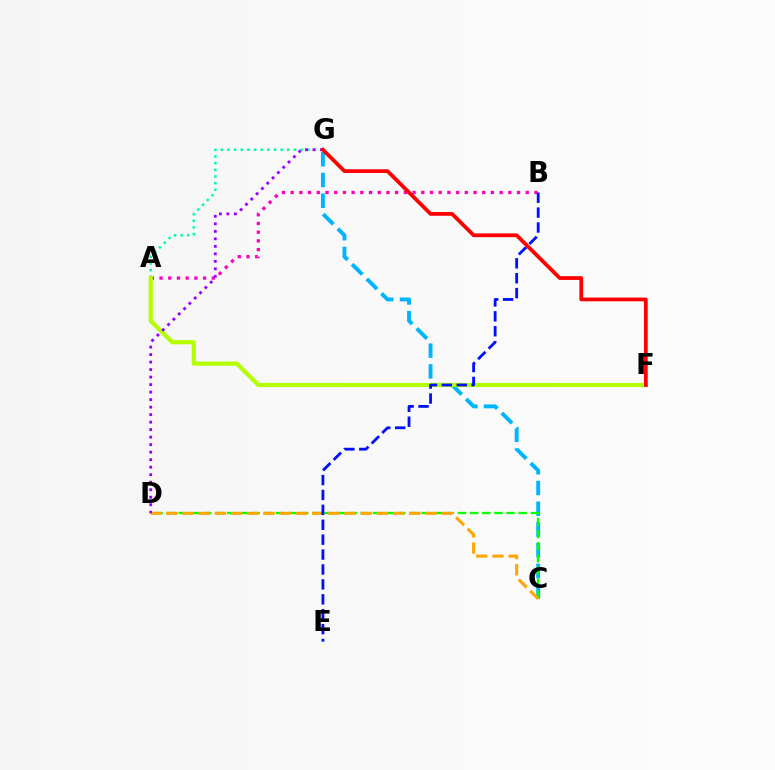{('C', 'G'): [{'color': '#00b5ff', 'line_style': 'dashed', 'thickness': 2.82}], ('C', 'D'): [{'color': '#08ff00', 'line_style': 'dashed', 'thickness': 1.65}, {'color': '#ffa500', 'line_style': 'dashed', 'thickness': 2.2}], ('A', 'B'): [{'color': '#ff00bd', 'line_style': 'dotted', 'thickness': 2.37}], ('A', 'G'): [{'color': '#00ff9d', 'line_style': 'dotted', 'thickness': 1.81}], ('A', 'F'): [{'color': '#b3ff00', 'line_style': 'solid', 'thickness': 3.0}], ('D', 'G'): [{'color': '#9b00ff', 'line_style': 'dotted', 'thickness': 2.04}], ('B', 'E'): [{'color': '#0010ff', 'line_style': 'dashed', 'thickness': 2.03}], ('F', 'G'): [{'color': '#ff0000', 'line_style': 'solid', 'thickness': 2.7}]}